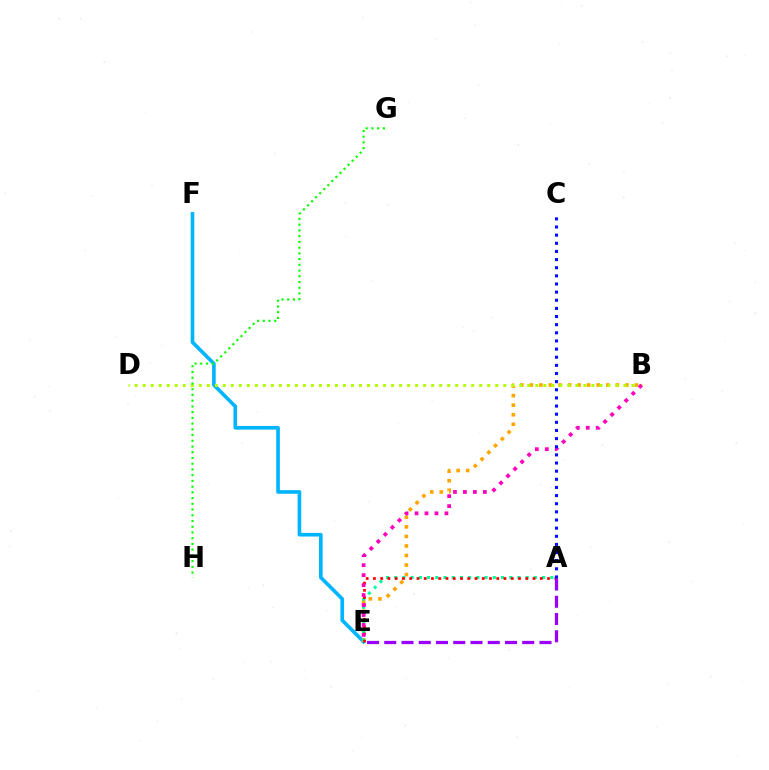{('E', 'F'): [{'color': '#00b5ff', 'line_style': 'solid', 'thickness': 2.62}], ('B', 'E'): [{'color': '#ffa500', 'line_style': 'dotted', 'thickness': 2.6}, {'color': '#ff00bd', 'line_style': 'dotted', 'thickness': 2.71}], ('B', 'D'): [{'color': '#b3ff00', 'line_style': 'dotted', 'thickness': 2.18}], ('A', 'E'): [{'color': '#00ff9d', 'line_style': 'dotted', 'thickness': 2.23}, {'color': '#ff0000', 'line_style': 'dotted', 'thickness': 1.97}, {'color': '#9b00ff', 'line_style': 'dashed', 'thickness': 2.34}], ('G', 'H'): [{'color': '#08ff00', 'line_style': 'dotted', 'thickness': 1.56}], ('A', 'C'): [{'color': '#0010ff', 'line_style': 'dotted', 'thickness': 2.21}]}